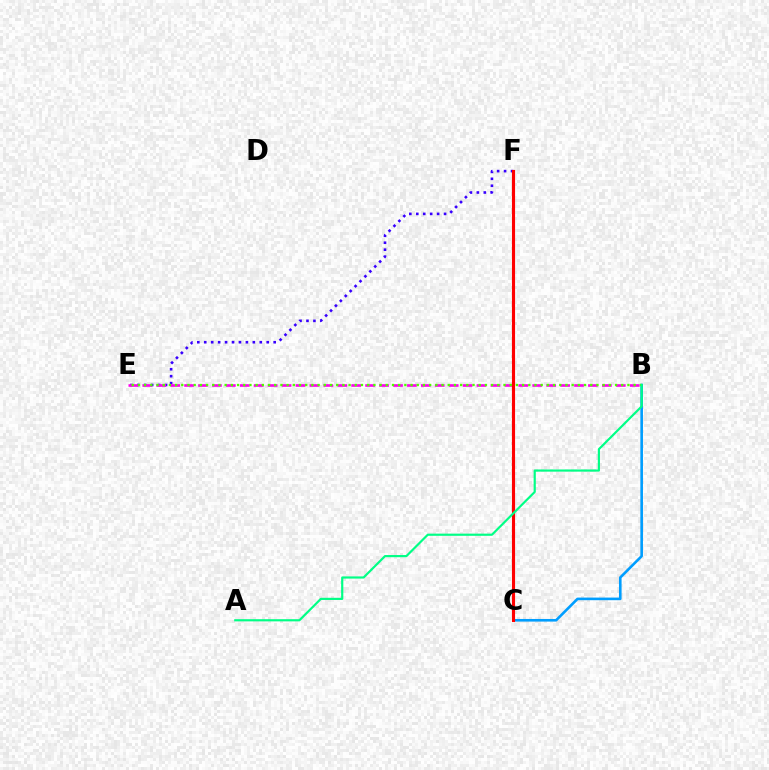{('C', 'F'): [{'color': '#ffd500', 'line_style': 'dashed', 'thickness': 2.16}, {'color': '#ff0000', 'line_style': 'solid', 'thickness': 2.24}], ('B', 'C'): [{'color': '#009eff', 'line_style': 'solid', 'thickness': 1.89}], ('E', 'F'): [{'color': '#3700ff', 'line_style': 'dotted', 'thickness': 1.89}], ('B', 'E'): [{'color': '#ff00ed', 'line_style': 'dashed', 'thickness': 1.89}, {'color': '#4fff00', 'line_style': 'dotted', 'thickness': 1.68}], ('A', 'B'): [{'color': '#00ff86', 'line_style': 'solid', 'thickness': 1.57}]}